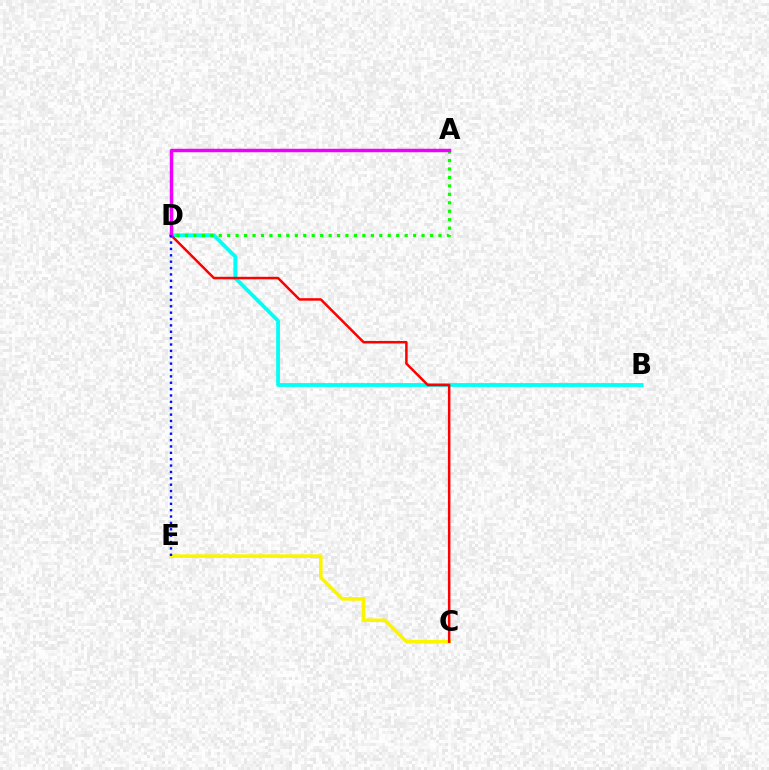{('C', 'E'): [{'color': '#fcf500', 'line_style': 'solid', 'thickness': 2.58}], ('B', 'D'): [{'color': '#00fff6', 'line_style': 'solid', 'thickness': 2.74}], ('A', 'D'): [{'color': '#08ff00', 'line_style': 'dotted', 'thickness': 2.3}, {'color': '#ee00ff', 'line_style': 'solid', 'thickness': 2.49}], ('C', 'D'): [{'color': '#ff0000', 'line_style': 'solid', 'thickness': 1.8}], ('D', 'E'): [{'color': '#0010ff', 'line_style': 'dotted', 'thickness': 1.73}]}